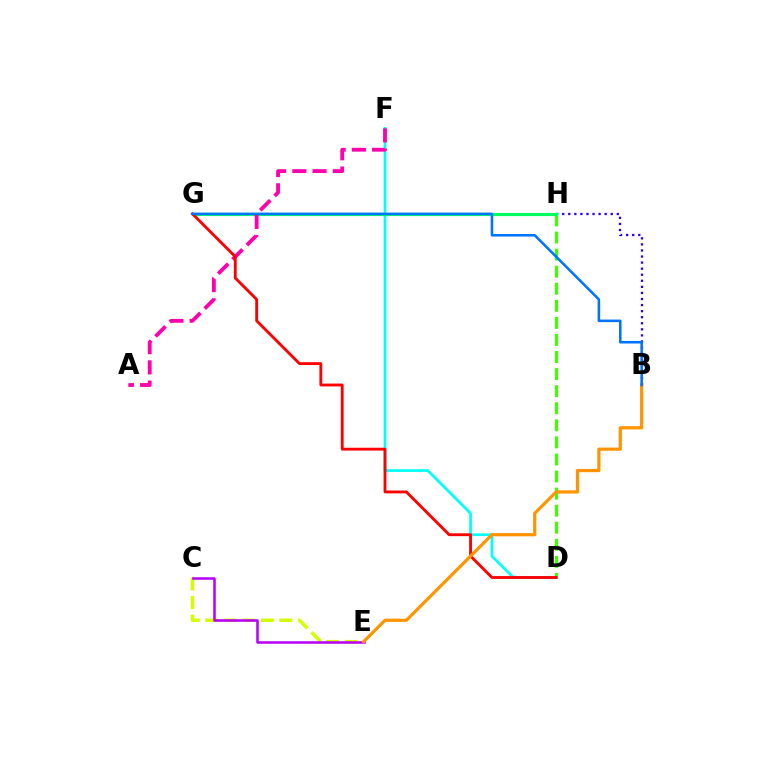{('D', 'H'): [{'color': '#3dff00', 'line_style': 'dashed', 'thickness': 2.32}], ('D', 'F'): [{'color': '#00fff6', 'line_style': 'solid', 'thickness': 1.95}], ('B', 'H'): [{'color': '#2500ff', 'line_style': 'dotted', 'thickness': 1.65}], ('C', 'E'): [{'color': '#d1ff00', 'line_style': 'dashed', 'thickness': 2.52}, {'color': '#b900ff', 'line_style': 'solid', 'thickness': 1.84}], ('G', 'H'): [{'color': '#00ff5c', 'line_style': 'solid', 'thickness': 2.27}], ('A', 'F'): [{'color': '#ff00ac', 'line_style': 'dashed', 'thickness': 2.75}], ('D', 'G'): [{'color': '#ff0000', 'line_style': 'solid', 'thickness': 2.05}], ('B', 'E'): [{'color': '#ff9400', 'line_style': 'solid', 'thickness': 2.31}], ('B', 'G'): [{'color': '#0074ff', 'line_style': 'solid', 'thickness': 1.84}]}